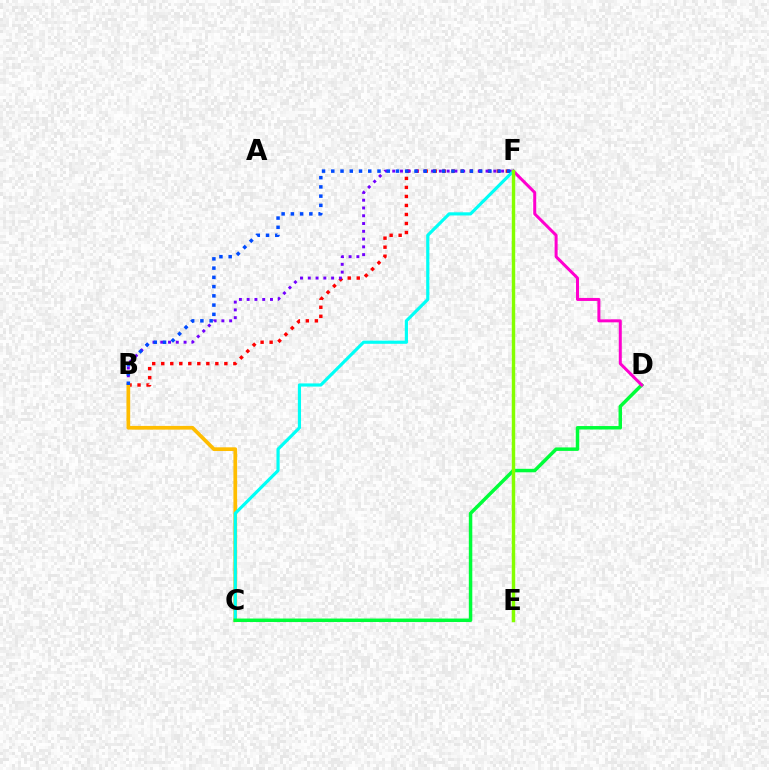{('B', 'F'): [{'color': '#ff0000', 'line_style': 'dotted', 'thickness': 2.45}, {'color': '#7200ff', 'line_style': 'dotted', 'thickness': 2.11}, {'color': '#004bff', 'line_style': 'dotted', 'thickness': 2.51}], ('B', 'C'): [{'color': '#ffbd00', 'line_style': 'solid', 'thickness': 2.67}], ('C', 'F'): [{'color': '#00fff6', 'line_style': 'solid', 'thickness': 2.28}], ('C', 'D'): [{'color': '#00ff39', 'line_style': 'solid', 'thickness': 2.5}], ('D', 'F'): [{'color': '#ff00cf', 'line_style': 'solid', 'thickness': 2.16}], ('E', 'F'): [{'color': '#84ff00', 'line_style': 'solid', 'thickness': 2.47}]}